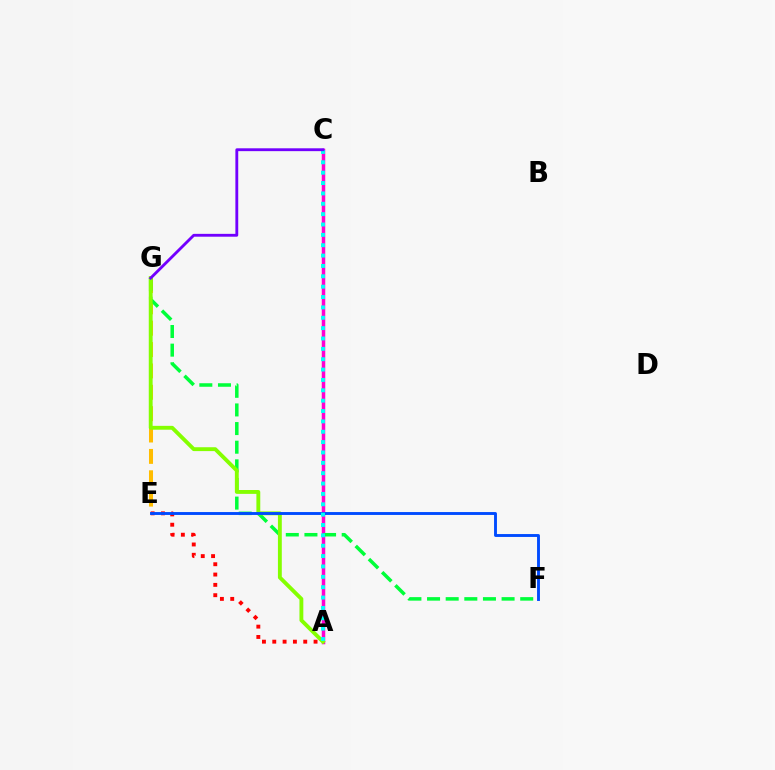{('A', 'E'): [{'color': '#ff0000', 'line_style': 'dotted', 'thickness': 2.8}], ('A', 'C'): [{'color': '#ff00cf', 'line_style': 'solid', 'thickness': 2.52}, {'color': '#00fff6', 'line_style': 'dotted', 'thickness': 2.82}], ('E', 'G'): [{'color': '#ffbd00', 'line_style': 'dashed', 'thickness': 2.9}], ('F', 'G'): [{'color': '#00ff39', 'line_style': 'dashed', 'thickness': 2.53}], ('A', 'G'): [{'color': '#84ff00', 'line_style': 'solid', 'thickness': 2.78}], ('E', 'F'): [{'color': '#004bff', 'line_style': 'solid', 'thickness': 2.08}], ('C', 'G'): [{'color': '#7200ff', 'line_style': 'solid', 'thickness': 2.05}]}